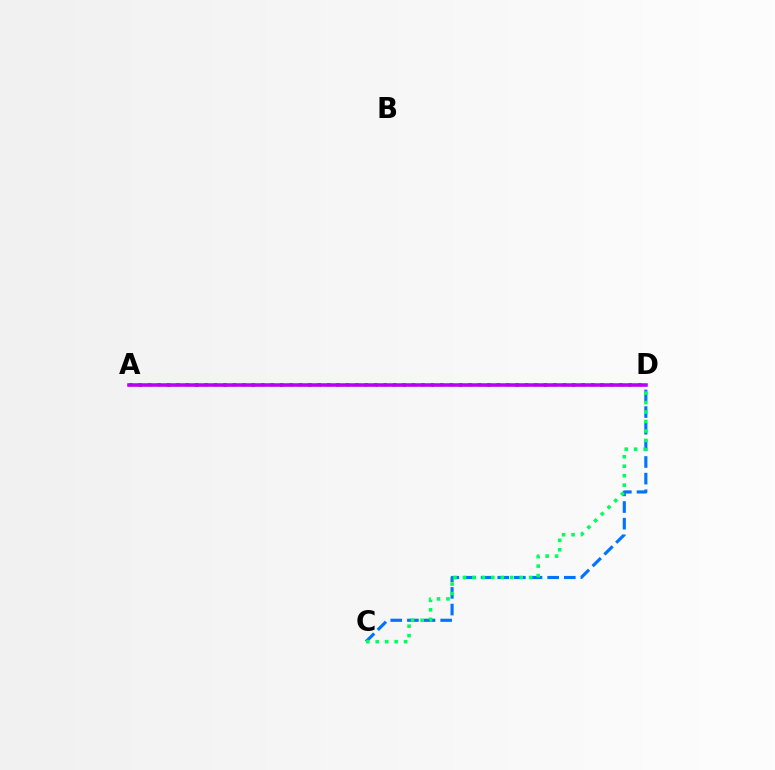{('C', 'D'): [{'color': '#0074ff', 'line_style': 'dashed', 'thickness': 2.26}, {'color': '#00ff5c', 'line_style': 'dotted', 'thickness': 2.57}], ('A', 'D'): [{'color': '#ff0000', 'line_style': 'dotted', 'thickness': 2.56}, {'color': '#d1ff00', 'line_style': 'dashed', 'thickness': 1.89}, {'color': '#b900ff', 'line_style': 'solid', 'thickness': 2.56}]}